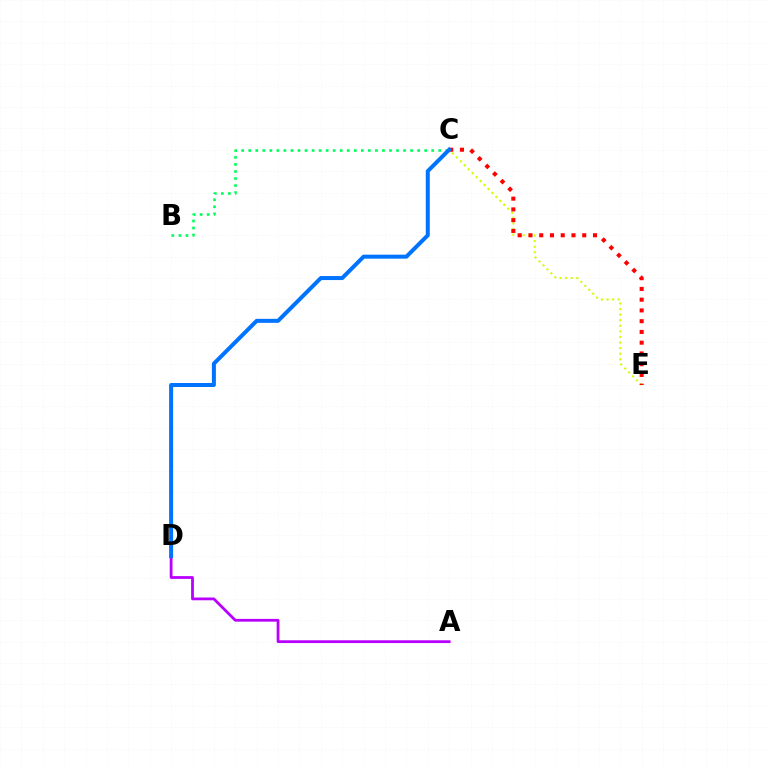{('B', 'C'): [{'color': '#00ff5c', 'line_style': 'dotted', 'thickness': 1.91}], ('C', 'E'): [{'color': '#d1ff00', 'line_style': 'dotted', 'thickness': 1.52}, {'color': '#ff0000', 'line_style': 'dotted', 'thickness': 2.92}], ('A', 'D'): [{'color': '#b900ff', 'line_style': 'solid', 'thickness': 2.0}], ('C', 'D'): [{'color': '#0074ff', 'line_style': 'solid', 'thickness': 2.88}]}